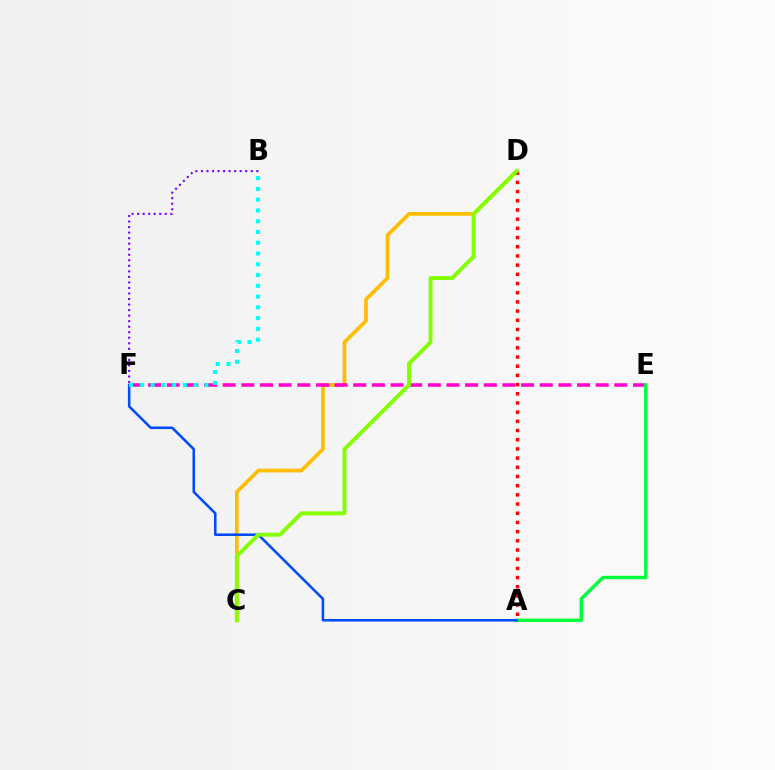{('C', 'D'): [{'color': '#ffbd00', 'line_style': 'solid', 'thickness': 2.66}, {'color': '#84ff00', 'line_style': 'solid', 'thickness': 2.81}], ('E', 'F'): [{'color': '#ff00cf', 'line_style': 'dashed', 'thickness': 2.53}], ('A', 'D'): [{'color': '#ff0000', 'line_style': 'dotted', 'thickness': 2.5}], ('B', 'F'): [{'color': '#7200ff', 'line_style': 'dotted', 'thickness': 1.5}, {'color': '#00fff6', 'line_style': 'dotted', 'thickness': 2.93}], ('A', 'E'): [{'color': '#00ff39', 'line_style': 'solid', 'thickness': 2.44}], ('A', 'F'): [{'color': '#004bff', 'line_style': 'solid', 'thickness': 1.83}]}